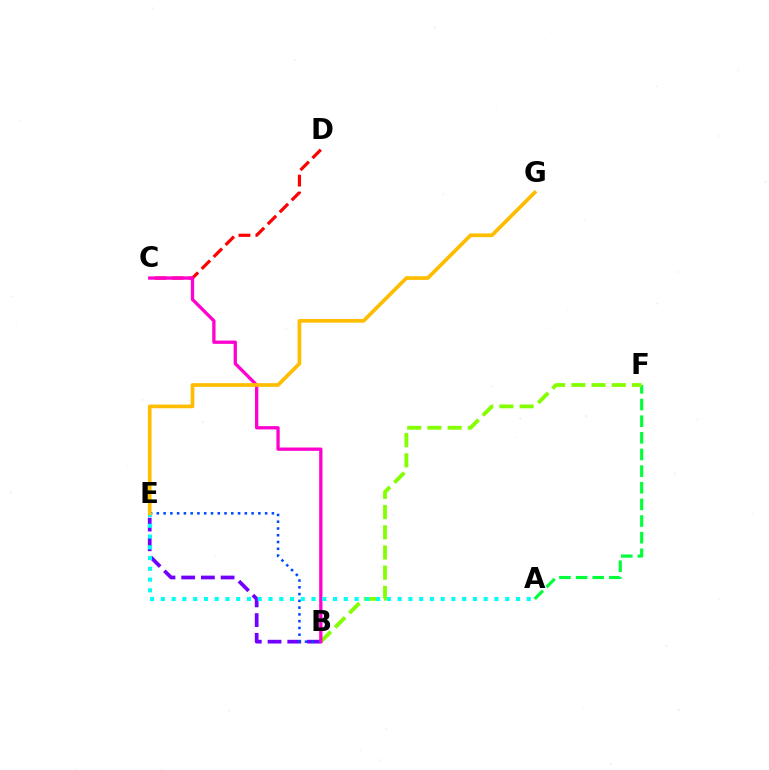{('B', 'E'): [{'color': '#7200ff', 'line_style': 'dashed', 'thickness': 2.68}, {'color': '#004bff', 'line_style': 'dotted', 'thickness': 1.84}], ('A', 'F'): [{'color': '#00ff39', 'line_style': 'dashed', 'thickness': 2.26}], ('B', 'F'): [{'color': '#84ff00', 'line_style': 'dashed', 'thickness': 2.74}], ('C', 'D'): [{'color': '#ff0000', 'line_style': 'dashed', 'thickness': 2.3}], ('B', 'C'): [{'color': '#ff00cf', 'line_style': 'solid', 'thickness': 2.37}], ('A', 'E'): [{'color': '#00fff6', 'line_style': 'dotted', 'thickness': 2.92}], ('E', 'G'): [{'color': '#ffbd00', 'line_style': 'solid', 'thickness': 2.66}]}